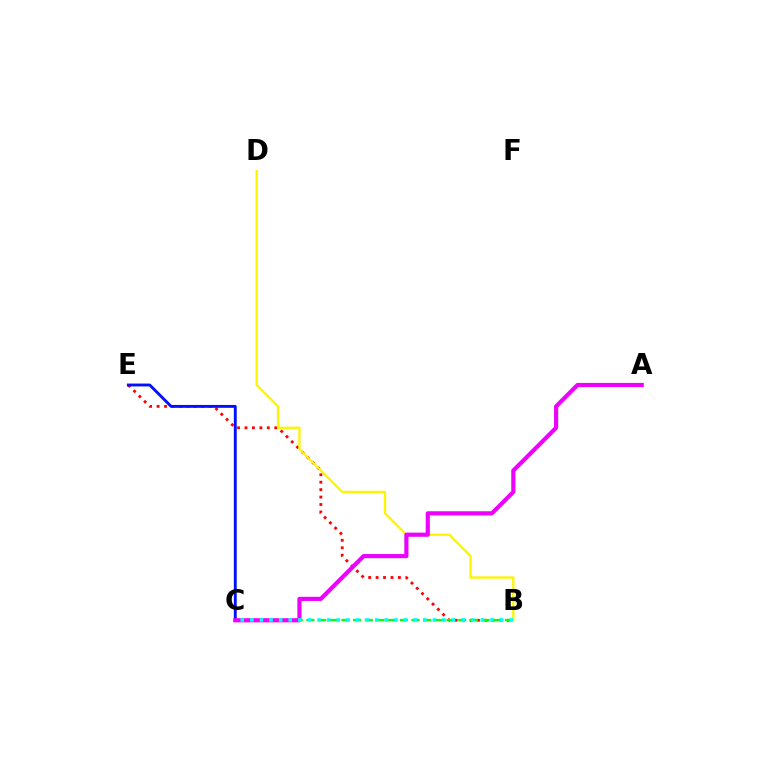{('B', 'E'): [{'color': '#ff0000', 'line_style': 'dotted', 'thickness': 2.02}], ('B', 'D'): [{'color': '#fcf500', 'line_style': 'solid', 'thickness': 1.67}], ('B', 'C'): [{'color': '#08ff00', 'line_style': 'dashed', 'thickness': 1.59}, {'color': '#00fff6', 'line_style': 'dotted', 'thickness': 2.61}], ('C', 'E'): [{'color': '#0010ff', 'line_style': 'solid', 'thickness': 2.07}], ('A', 'C'): [{'color': '#ee00ff', 'line_style': 'solid', 'thickness': 3.0}]}